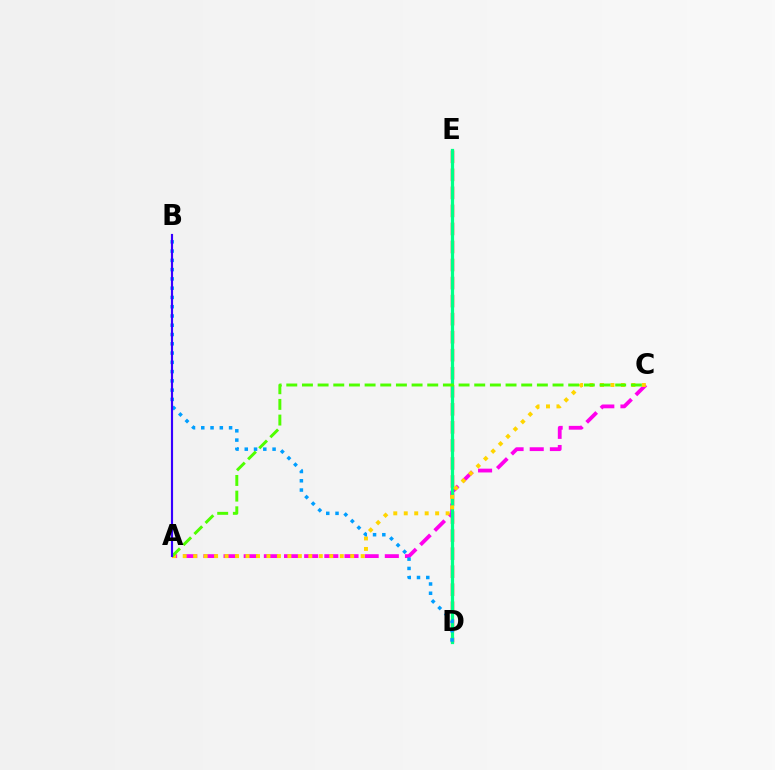{('D', 'E'): [{'color': '#ff0000', 'line_style': 'dashed', 'thickness': 2.45}, {'color': '#00ff86', 'line_style': 'solid', 'thickness': 2.33}], ('A', 'C'): [{'color': '#ff00ed', 'line_style': 'dashed', 'thickness': 2.74}, {'color': '#ffd500', 'line_style': 'dotted', 'thickness': 2.84}, {'color': '#4fff00', 'line_style': 'dashed', 'thickness': 2.13}], ('B', 'D'): [{'color': '#009eff', 'line_style': 'dotted', 'thickness': 2.52}], ('A', 'B'): [{'color': '#3700ff', 'line_style': 'solid', 'thickness': 1.54}]}